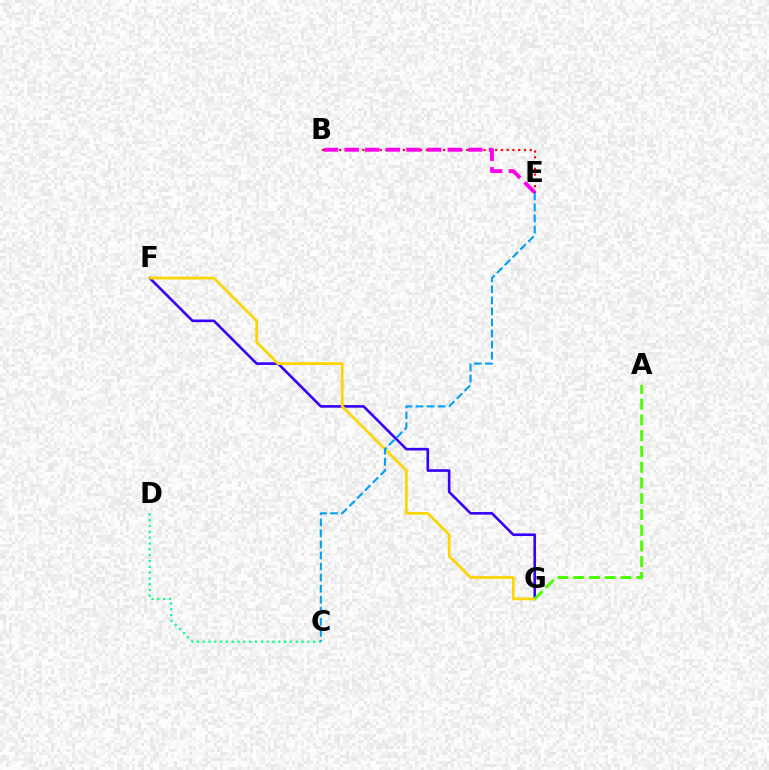{('F', 'G'): [{'color': '#3700ff', 'line_style': 'solid', 'thickness': 1.89}, {'color': '#ffd500', 'line_style': 'solid', 'thickness': 1.98}], ('C', 'D'): [{'color': '#00ff86', 'line_style': 'dotted', 'thickness': 1.58}], ('A', 'G'): [{'color': '#4fff00', 'line_style': 'dashed', 'thickness': 2.14}], ('B', 'E'): [{'color': '#ff0000', 'line_style': 'dotted', 'thickness': 1.57}, {'color': '#ff00ed', 'line_style': 'dashed', 'thickness': 2.8}], ('C', 'E'): [{'color': '#009eff', 'line_style': 'dashed', 'thickness': 1.5}]}